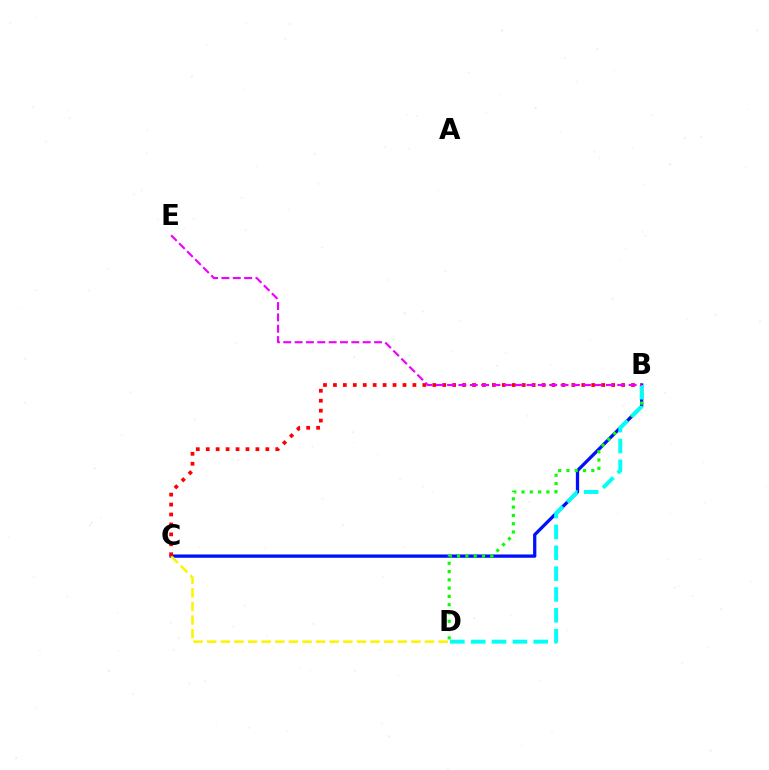{('B', 'C'): [{'color': '#0010ff', 'line_style': 'solid', 'thickness': 2.36}, {'color': '#ff0000', 'line_style': 'dotted', 'thickness': 2.7}], ('C', 'D'): [{'color': '#fcf500', 'line_style': 'dashed', 'thickness': 1.85}], ('B', 'D'): [{'color': '#08ff00', 'line_style': 'dotted', 'thickness': 2.25}, {'color': '#00fff6', 'line_style': 'dashed', 'thickness': 2.83}], ('B', 'E'): [{'color': '#ee00ff', 'line_style': 'dashed', 'thickness': 1.54}]}